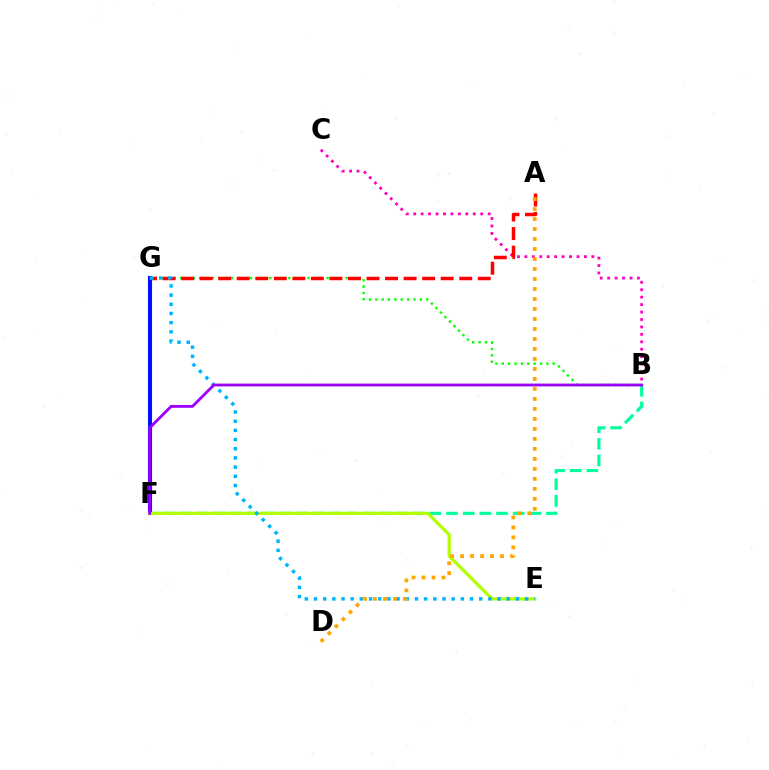{('B', 'F'): [{'color': '#00ff9d', 'line_style': 'dashed', 'thickness': 2.26}, {'color': '#9b00ff', 'line_style': 'solid', 'thickness': 2.03}], ('B', 'C'): [{'color': '#ff00bd', 'line_style': 'dotted', 'thickness': 2.02}], ('B', 'G'): [{'color': '#08ff00', 'line_style': 'dotted', 'thickness': 1.73}], ('F', 'G'): [{'color': '#0010ff', 'line_style': 'solid', 'thickness': 2.95}], ('E', 'F'): [{'color': '#b3ff00', 'line_style': 'solid', 'thickness': 2.28}], ('A', 'G'): [{'color': '#ff0000', 'line_style': 'dashed', 'thickness': 2.52}], ('E', 'G'): [{'color': '#00b5ff', 'line_style': 'dotted', 'thickness': 2.49}], ('A', 'D'): [{'color': '#ffa500', 'line_style': 'dotted', 'thickness': 2.72}]}